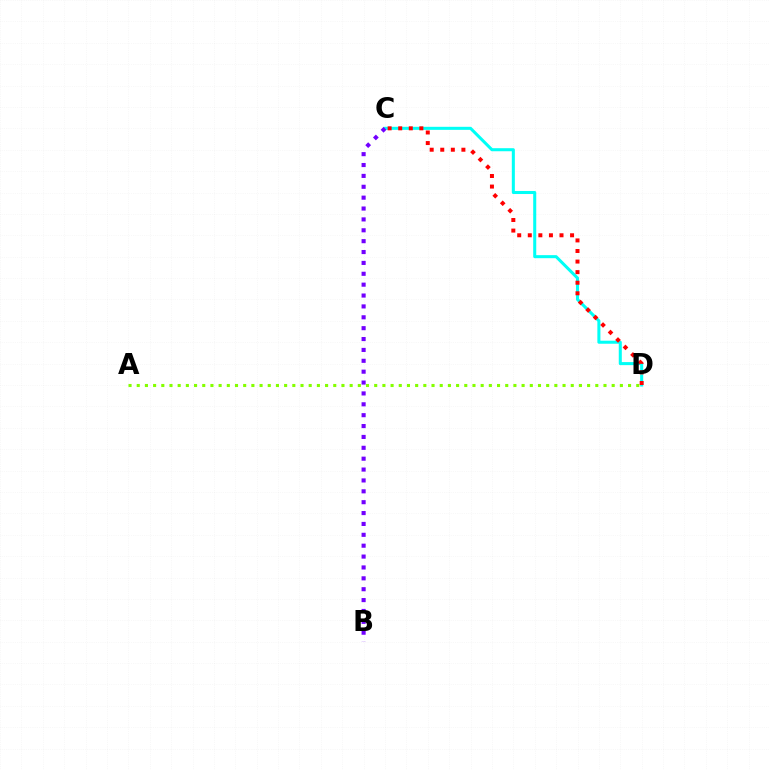{('A', 'D'): [{'color': '#84ff00', 'line_style': 'dotted', 'thickness': 2.22}], ('C', 'D'): [{'color': '#00fff6', 'line_style': 'solid', 'thickness': 2.19}, {'color': '#ff0000', 'line_style': 'dotted', 'thickness': 2.87}], ('B', 'C'): [{'color': '#7200ff', 'line_style': 'dotted', 'thickness': 2.96}]}